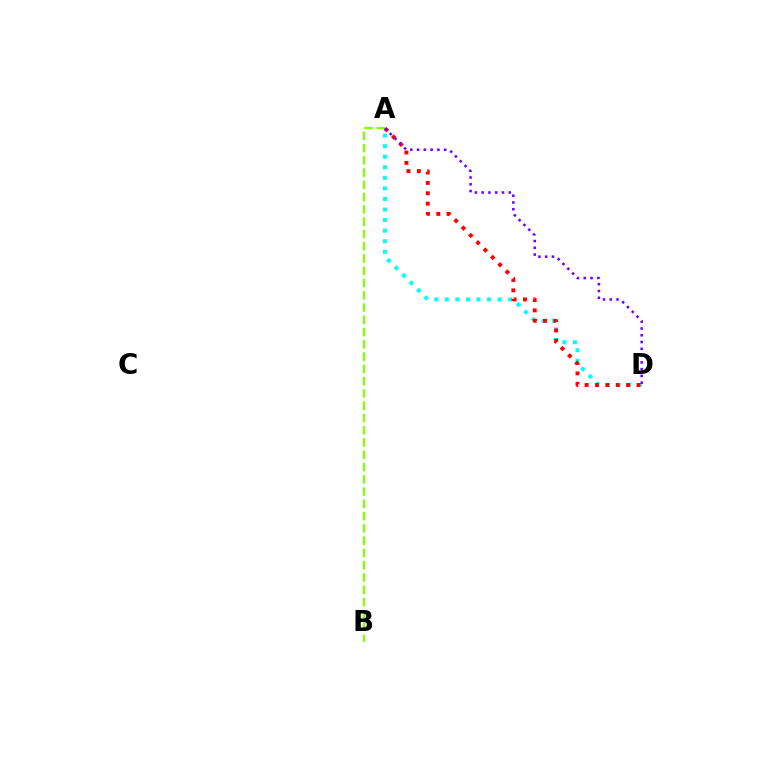{('A', 'B'): [{'color': '#84ff00', 'line_style': 'dashed', 'thickness': 1.67}], ('A', 'D'): [{'color': '#00fff6', 'line_style': 'dotted', 'thickness': 2.87}, {'color': '#ff0000', 'line_style': 'dotted', 'thickness': 2.81}, {'color': '#7200ff', 'line_style': 'dotted', 'thickness': 1.84}]}